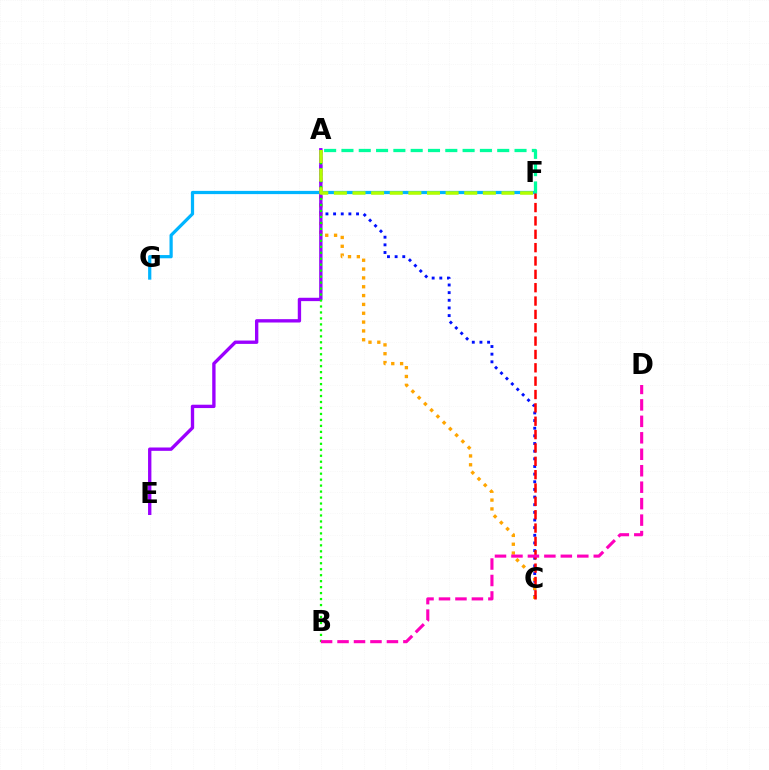{('A', 'C'): [{'color': '#0010ff', 'line_style': 'dotted', 'thickness': 2.08}, {'color': '#ffa500', 'line_style': 'dotted', 'thickness': 2.4}], ('F', 'G'): [{'color': '#00b5ff', 'line_style': 'solid', 'thickness': 2.32}], ('A', 'E'): [{'color': '#9b00ff', 'line_style': 'solid', 'thickness': 2.41}], ('A', 'B'): [{'color': '#08ff00', 'line_style': 'dotted', 'thickness': 1.62}], ('A', 'F'): [{'color': '#00ff9d', 'line_style': 'dashed', 'thickness': 2.35}, {'color': '#b3ff00', 'line_style': 'dashed', 'thickness': 2.53}], ('C', 'F'): [{'color': '#ff0000', 'line_style': 'dashed', 'thickness': 1.81}], ('B', 'D'): [{'color': '#ff00bd', 'line_style': 'dashed', 'thickness': 2.24}]}